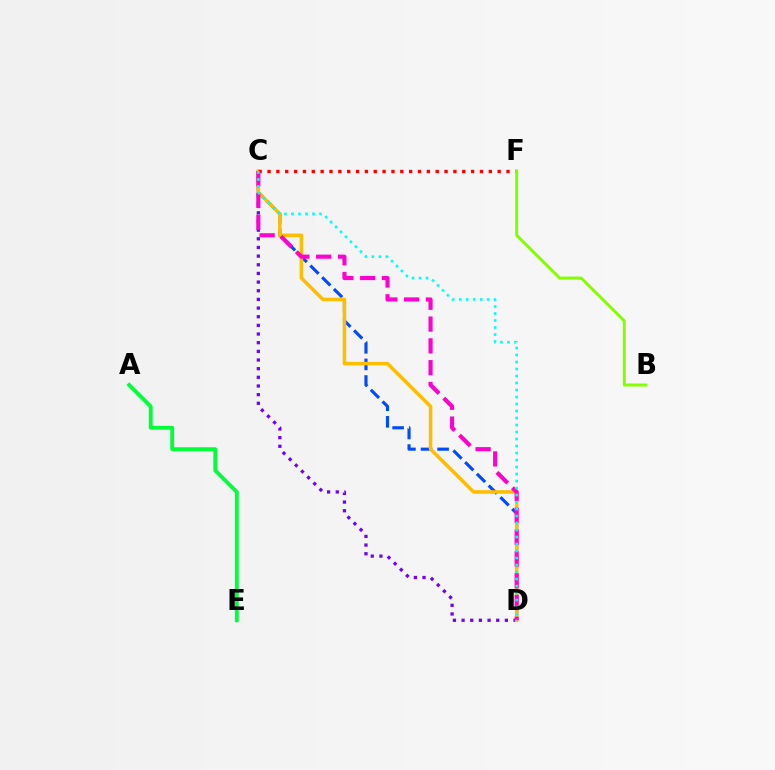{('C', 'D'): [{'color': '#7200ff', 'line_style': 'dotted', 'thickness': 2.35}, {'color': '#004bff', 'line_style': 'dashed', 'thickness': 2.25}, {'color': '#ffbd00', 'line_style': 'solid', 'thickness': 2.53}, {'color': '#ff00cf', 'line_style': 'dashed', 'thickness': 2.96}, {'color': '#00fff6', 'line_style': 'dotted', 'thickness': 1.9}], ('A', 'E'): [{'color': '#00ff39', 'line_style': 'solid', 'thickness': 2.79}], ('C', 'F'): [{'color': '#ff0000', 'line_style': 'dotted', 'thickness': 2.4}], ('B', 'F'): [{'color': '#84ff00', 'line_style': 'solid', 'thickness': 2.14}]}